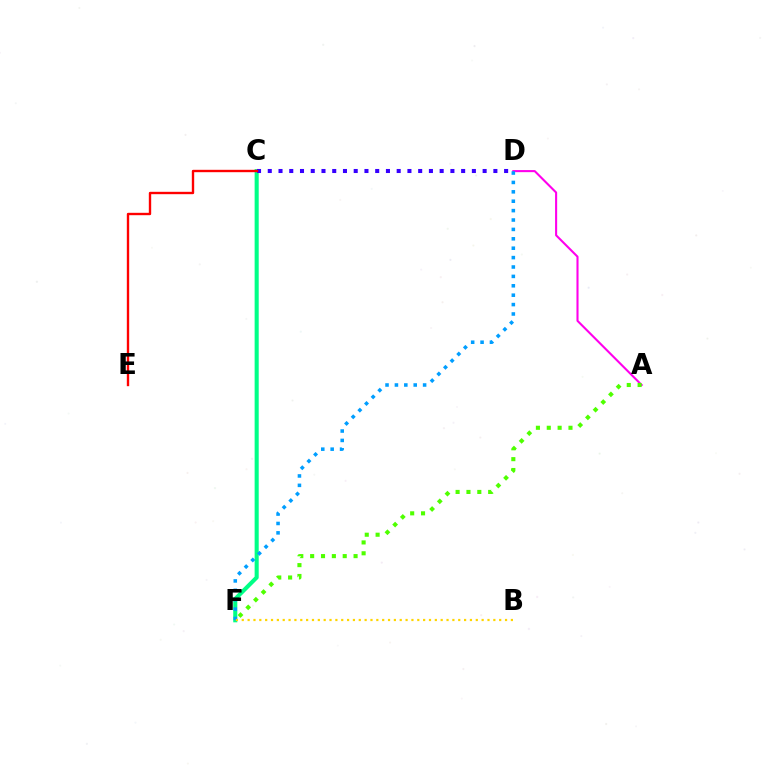{('C', 'F'): [{'color': '#00ff86', 'line_style': 'solid', 'thickness': 2.94}], ('A', 'D'): [{'color': '#ff00ed', 'line_style': 'solid', 'thickness': 1.51}], ('D', 'F'): [{'color': '#009eff', 'line_style': 'dotted', 'thickness': 2.55}], ('C', 'D'): [{'color': '#3700ff', 'line_style': 'dotted', 'thickness': 2.92}], ('A', 'F'): [{'color': '#4fff00', 'line_style': 'dotted', 'thickness': 2.95}], ('B', 'F'): [{'color': '#ffd500', 'line_style': 'dotted', 'thickness': 1.59}], ('C', 'E'): [{'color': '#ff0000', 'line_style': 'solid', 'thickness': 1.71}]}